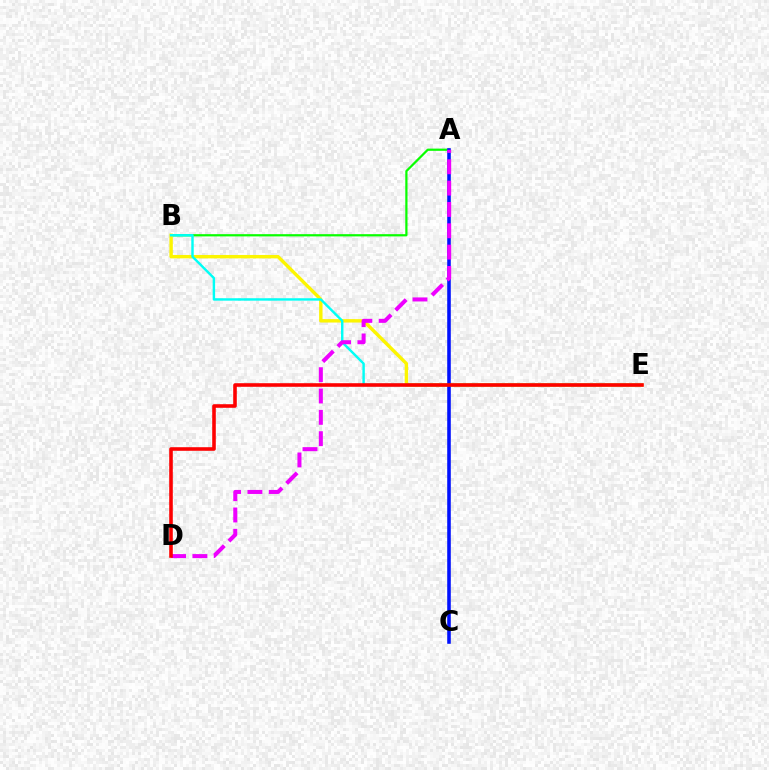{('A', 'B'): [{'color': '#08ff00', 'line_style': 'solid', 'thickness': 1.6}], ('B', 'E'): [{'color': '#fcf500', 'line_style': 'solid', 'thickness': 2.45}, {'color': '#00fff6', 'line_style': 'solid', 'thickness': 1.75}], ('A', 'C'): [{'color': '#0010ff', 'line_style': 'solid', 'thickness': 2.57}], ('A', 'D'): [{'color': '#ee00ff', 'line_style': 'dashed', 'thickness': 2.9}], ('D', 'E'): [{'color': '#ff0000', 'line_style': 'solid', 'thickness': 2.58}]}